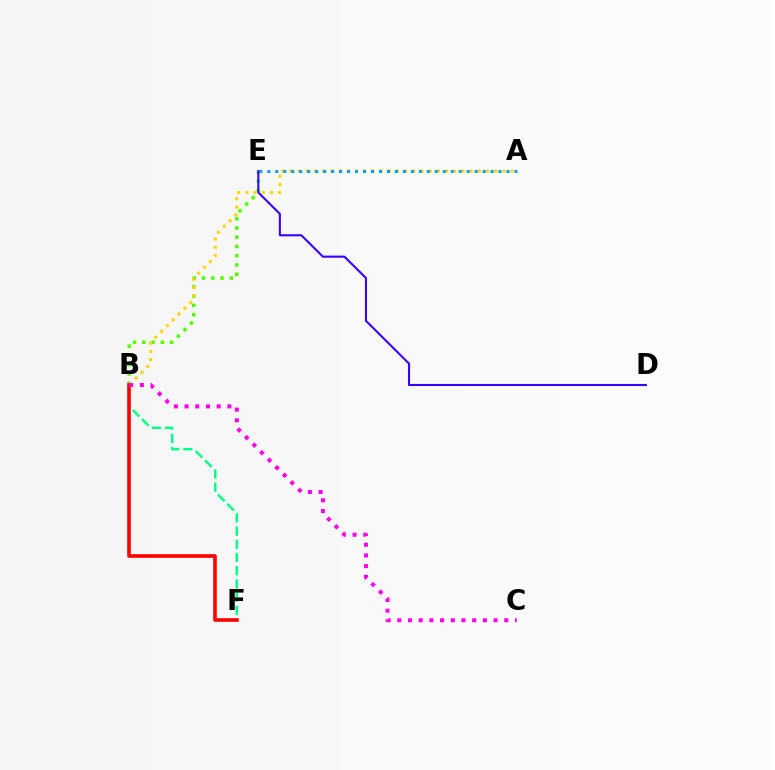{('B', 'E'): [{'color': '#4fff00', 'line_style': 'dotted', 'thickness': 2.52}], ('B', 'F'): [{'color': '#00ff86', 'line_style': 'dashed', 'thickness': 1.79}, {'color': '#ff0000', 'line_style': 'solid', 'thickness': 2.6}], ('A', 'B'): [{'color': '#ffd500', 'line_style': 'dotted', 'thickness': 2.23}], ('A', 'E'): [{'color': '#009eff', 'line_style': 'dotted', 'thickness': 2.17}], ('D', 'E'): [{'color': '#3700ff', 'line_style': 'solid', 'thickness': 1.51}], ('B', 'C'): [{'color': '#ff00ed', 'line_style': 'dotted', 'thickness': 2.91}]}